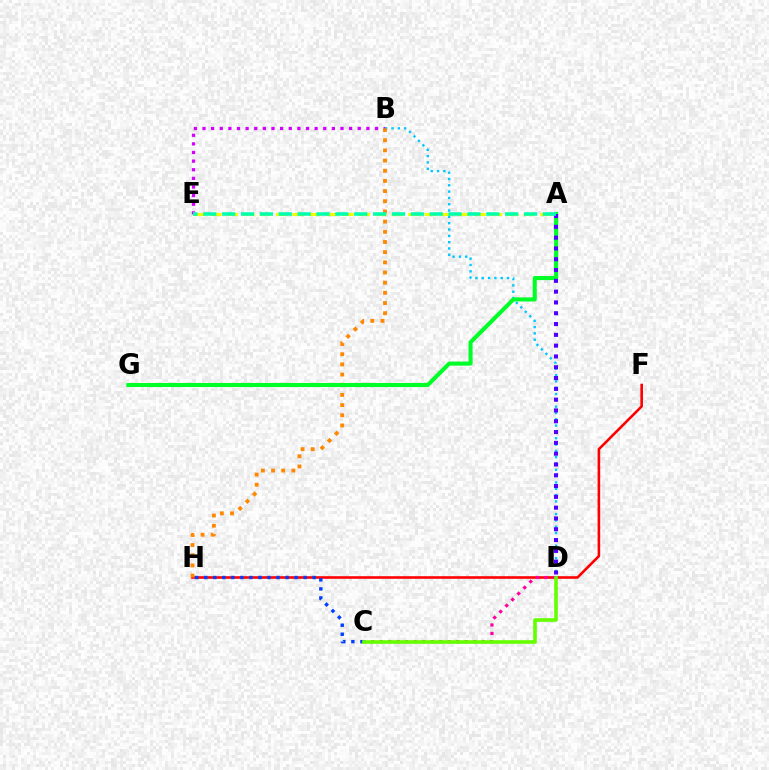{('A', 'E'): [{'color': '#eeff00', 'line_style': 'dashed', 'thickness': 2.24}, {'color': '#00ffaf', 'line_style': 'dashed', 'thickness': 2.56}], ('B', 'E'): [{'color': '#d600ff', 'line_style': 'dotted', 'thickness': 2.34}], ('F', 'H'): [{'color': '#ff0000', 'line_style': 'solid', 'thickness': 1.87}], ('C', 'H'): [{'color': '#003fff', 'line_style': 'dotted', 'thickness': 2.45}], ('B', 'D'): [{'color': '#00c7ff', 'line_style': 'dotted', 'thickness': 1.72}], ('C', 'D'): [{'color': '#ff00a0', 'line_style': 'dotted', 'thickness': 2.31}, {'color': '#66ff00', 'line_style': 'solid', 'thickness': 2.61}], ('B', 'H'): [{'color': '#ff8800', 'line_style': 'dotted', 'thickness': 2.77}], ('A', 'G'): [{'color': '#00ff27', 'line_style': 'solid', 'thickness': 2.93}], ('A', 'D'): [{'color': '#4f00ff', 'line_style': 'dotted', 'thickness': 2.93}]}